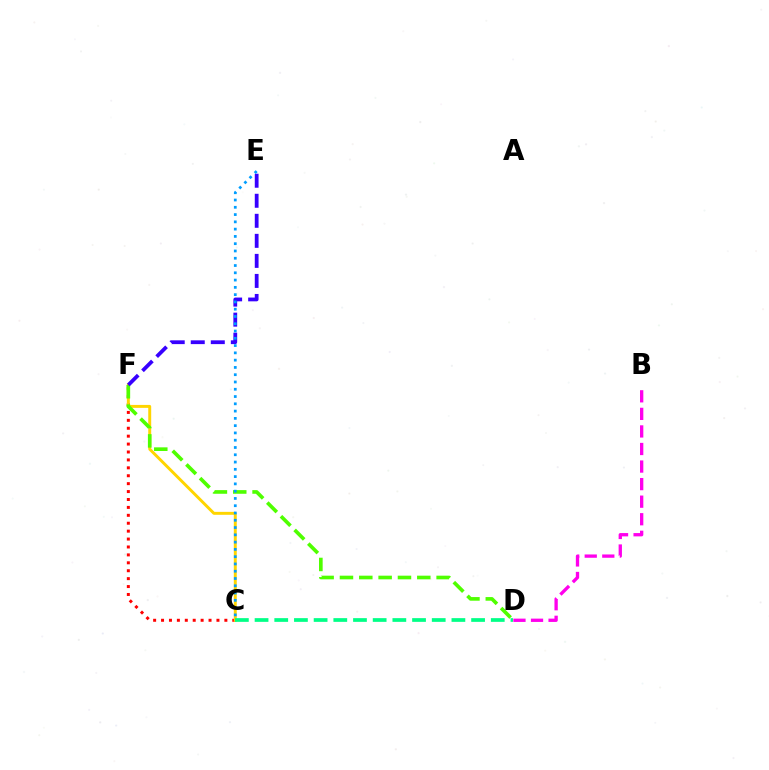{('C', 'F'): [{'color': '#ff0000', 'line_style': 'dotted', 'thickness': 2.15}, {'color': '#ffd500', 'line_style': 'solid', 'thickness': 2.12}], ('B', 'D'): [{'color': '#ff00ed', 'line_style': 'dashed', 'thickness': 2.39}], ('D', 'F'): [{'color': '#4fff00', 'line_style': 'dashed', 'thickness': 2.63}], ('C', 'D'): [{'color': '#00ff86', 'line_style': 'dashed', 'thickness': 2.67}], ('E', 'F'): [{'color': '#3700ff', 'line_style': 'dashed', 'thickness': 2.72}], ('C', 'E'): [{'color': '#009eff', 'line_style': 'dotted', 'thickness': 1.98}]}